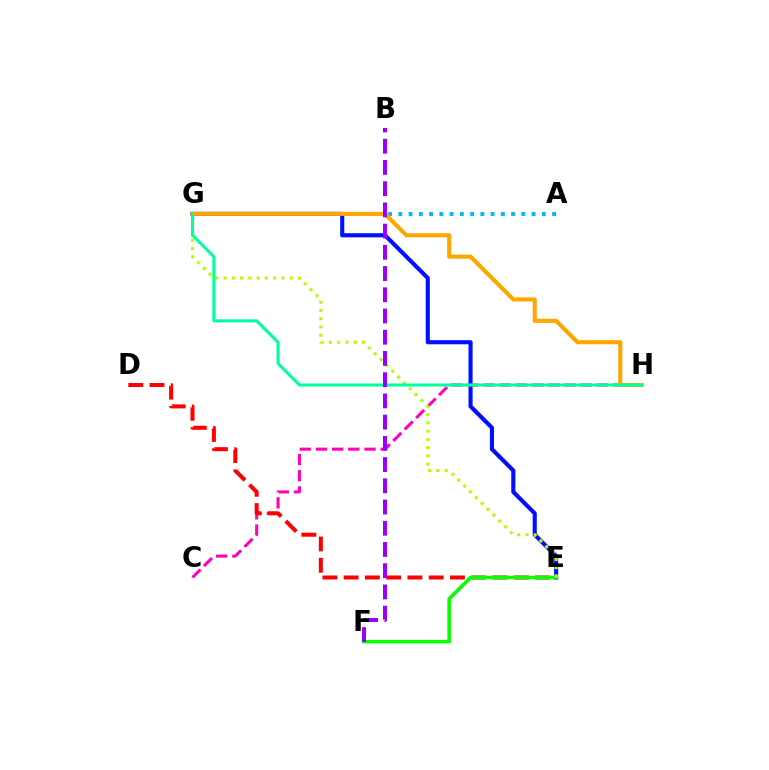{('A', 'G'): [{'color': '#00b5ff', 'line_style': 'dotted', 'thickness': 2.78}], ('E', 'G'): [{'color': '#0010ff', 'line_style': 'solid', 'thickness': 2.97}, {'color': '#b3ff00', 'line_style': 'dotted', 'thickness': 2.24}], ('C', 'H'): [{'color': '#ff00bd', 'line_style': 'dashed', 'thickness': 2.2}], ('D', 'E'): [{'color': '#ff0000', 'line_style': 'dashed', 'thickness': 2.89}], ('G', 'H'): [{'color': '#ffa500', 'line_style': 'solid', 'thickness': 2.93}, {'color': '#00ff9d', 'line_style': 'solid', 'thickness': 2.19}], ('E', 'F'): [{'color': '#08ff00', 'line_style': 'solid', 'thickness': 2.59}], ('B', 'F'): [{'color': '#9b00ff', 'line_style': 'dashed', 'thickness': 2.88}]}